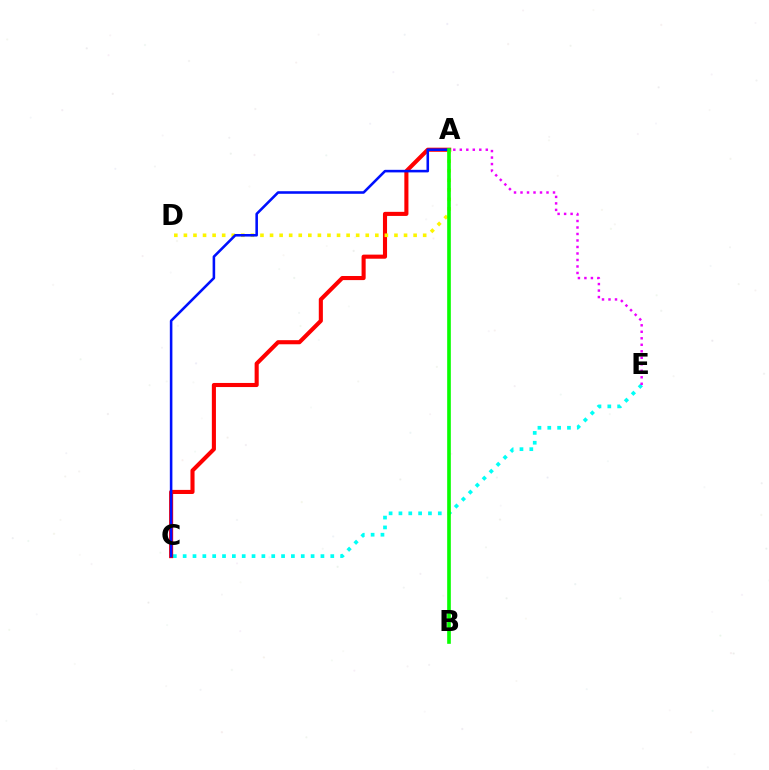{('C', 'E'): [{'color': '#00fff6', 'line_style': 'dotted', 'thickness': 2.67}], ('A', 'C'): [{'color': '#ff0000', 'line_style': 'solid', 'thickness': 2.95}, {'color': '#0010ff', 'line_style': 'solid', 'thickness': 1.85}], ('A', 'E'): [{'color': '#ee00ff', 'line_style': 'dotted', 'thickness': 1.77}], ('A', 'D'): [{'color': '#fcf500', 'line_style': 'dotted', 'thickness': 2.6}], ('A', 'B'): [{'color': '#08ff00', 'line_style': 'solid', 'thickness': 2.63}]}